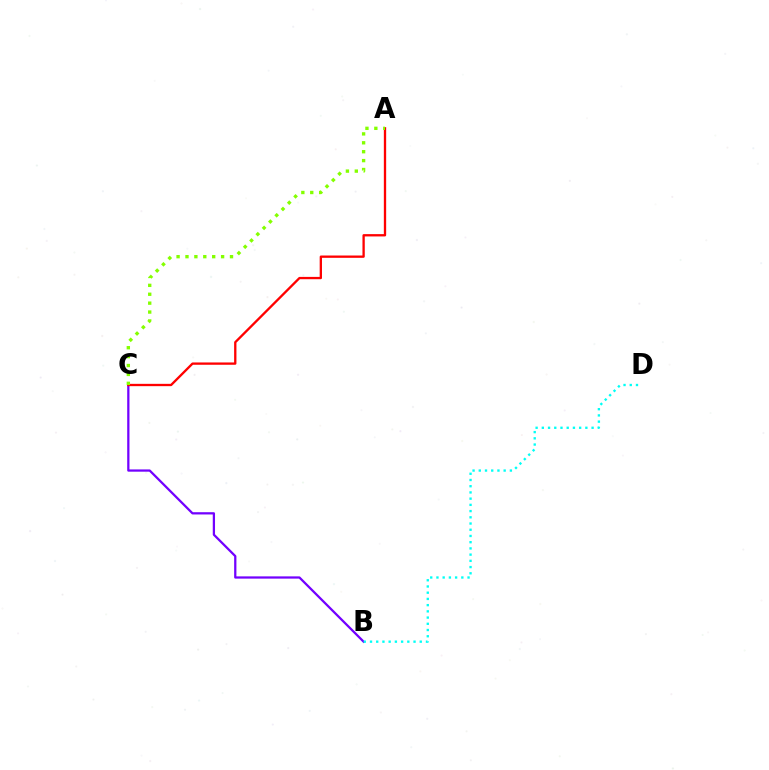{('B', 'C'): [{'color': '#7200ff', 'line_style': 'solid', 'thickness': 1.63}], ('A', 'C'): [{'color': '#ff0000', 'line_style': 'solid', 'thickness': 1.67}, {'color': '#84ff00', 'line_style': 'dotted', 'thickness': 2.42}], ('B', 'D'): [{'color': '#00fff6', 'line_style': 'dotted', 'thickness': 1.69}]}